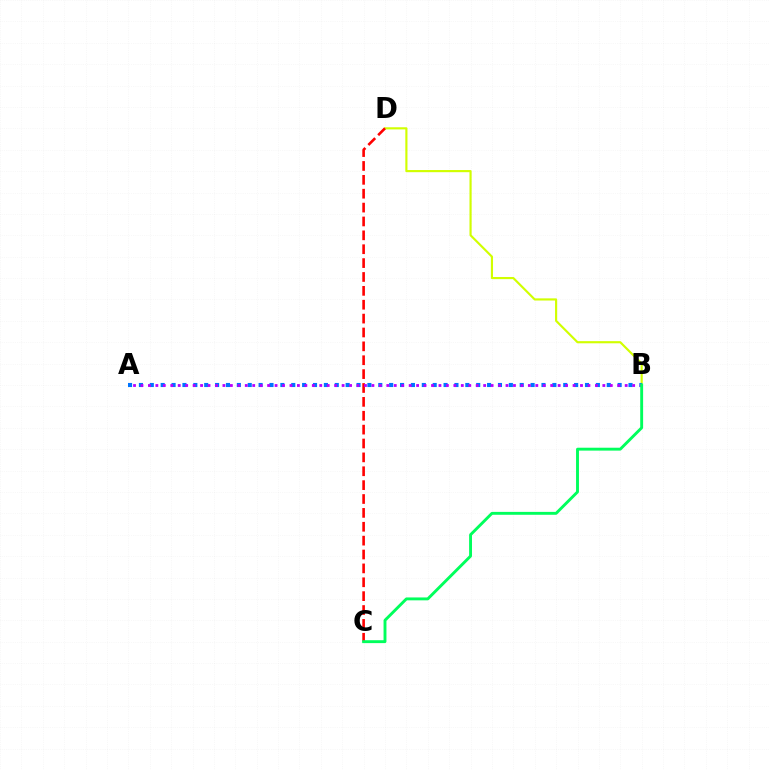{('B', 'D'): [{'color': '#d1ff00', 'line_style': 'solid', 'thickness': 1.55}], ('A', 'B'): [{'color': '#0074ff', 'line_style': 'dotted', 'thickness': 2.96}, {'color': '#b900ff', 'line_style': 'dotted', 'thickness': 2.02}], ('C', 'D'): [{'color': '#ff0000', 'line_style': 'dashed', 'thickness': 1.89}], ('B', 'C'): [{'color': '#00ff5c', 'line_style': 'solid', 'thickness': 2.09}]}